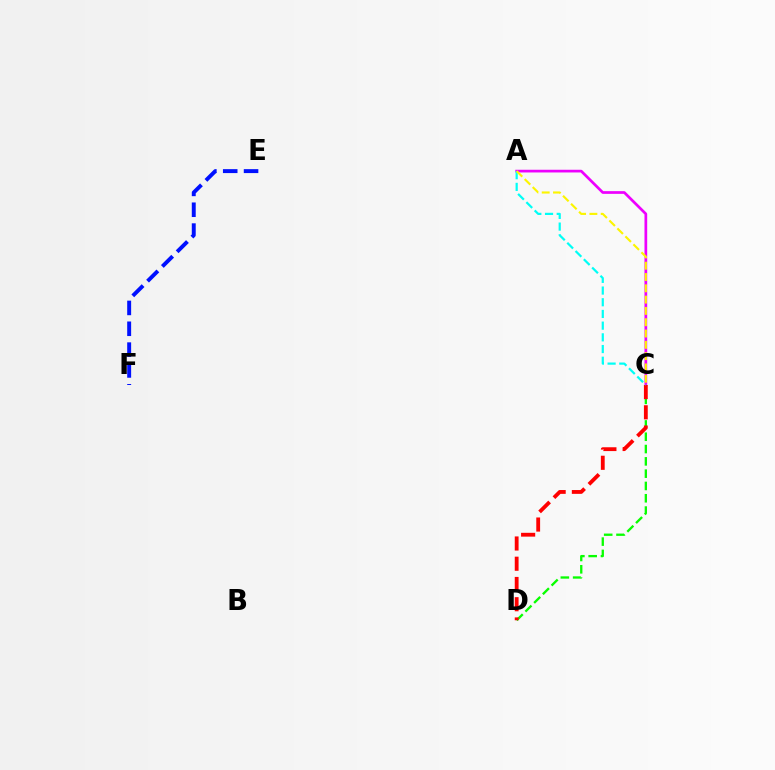{('C', 'D'): [{'color': '#08ff00', 'line_style': 'dashed', 'thickness': 1.67}, {'color': '#ff0000', 'line_style': 'dashed', 'thickness': 2.75}], ('A', 'C'): [{'color': '#ee00ff', 'line_style': 'solid', 'thickness': 1.95}, {'color': '#00fff6', 'line_style': 'dashed', 'thickness': 1.59}, {'color': '#fcf500', 'line_style': 'dashed', 'thickness': 1.54}], ('E', 'F'): [{'color': '#0010ff', 'line_style': 'dashed', 'thickness': 2.83}]}